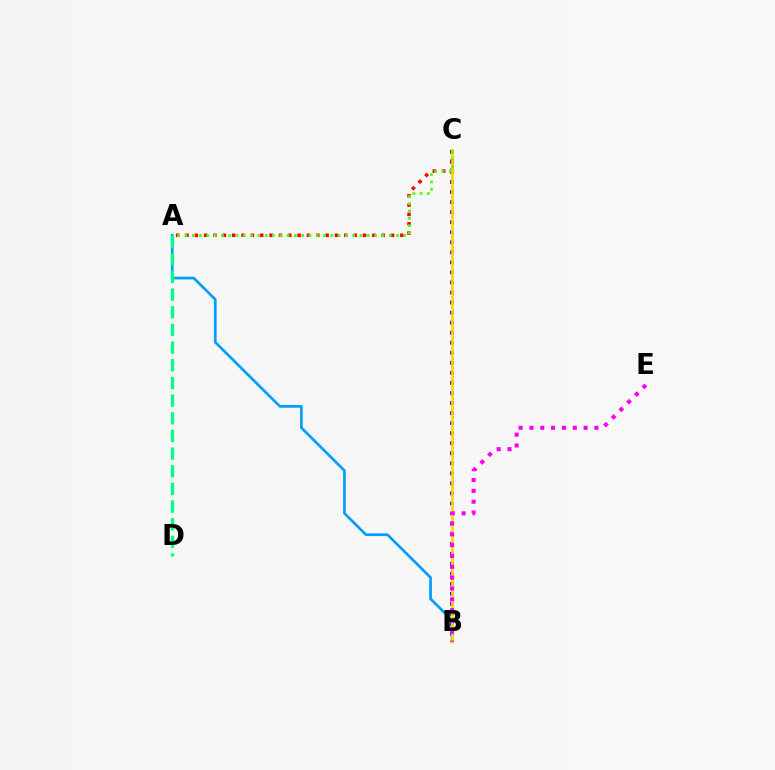{('B', 'C'): [{'color': '#3700ff', 'line_style': 'dotted', 'thickness': 2.73}, {'color': '#ffd500', 'line_style': 'solid', 'thickness': 1.92}], ('A', 'C'): [{'color': '#ff0000', 'line_style': 'dotted', 'thickness': 2.54}, {'color': '#4fff00', 'line_style': 'dotted', 'thickness': 1.98}], ('A', 'B'): [{'color': '#009eff', 'line_style': 'solid', 'thickness': 1.94}], ('B', 'E'): [{'color': '#ff00ed', 'line_style': 'dotted', 'thickness': 2.94}], ('A', 'D'): [{'color': '#00ff86', 'line_style': 'dashed', 'thickness': 2.4}]}